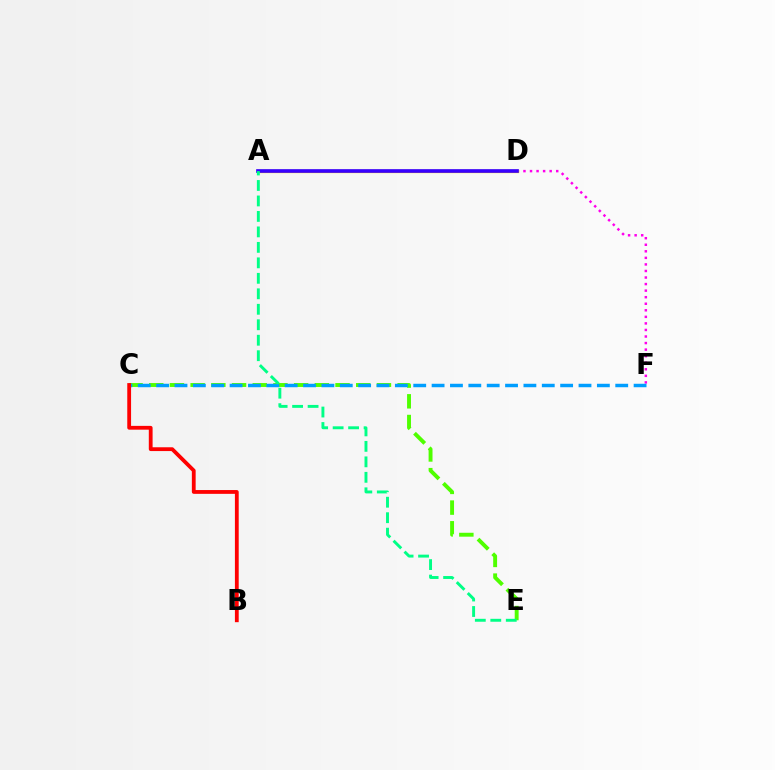{('C', 'E'): [{'color': '#4fff00', 'line_style': 'dashed', 'thickness': 2.81}], ('D', 'F'): [{'color': '#ff00ed', 'line_style': 'dotted', 'thickness': 1.78}], ('C', 'F'): [{'color': '#009eff', 'line_style': 'dashed', 'thickness': 2.49}], ('A', 'D'): [{'color': '#ffd500', 'line_style': 'solid', 'thickness': 2.35}, {'color': '#3700ff', 'line_style': 'solid', 'thickness': 2.64}], ('B', 'C'): [{'color': '#ff0000', 'line_style': 'solid', 'thickness': 2.73}], ('A', 'E'): [{'color': '#00ff86', 'line_style': 'dashed', 'thickness': 2.1}]}